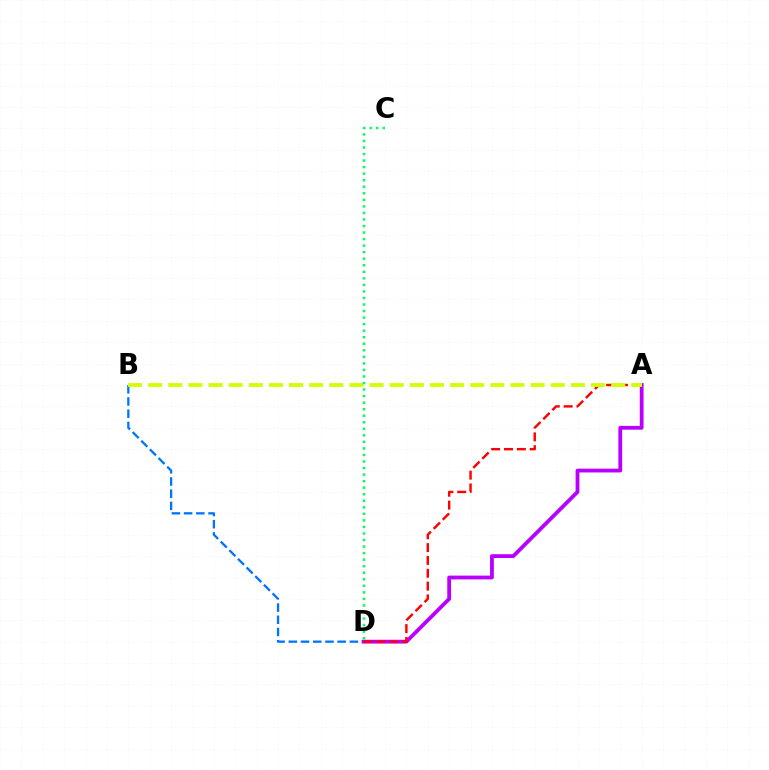{('B', 'D'): [{'color': '#0074ff', 'line_style': 'dashed', 'thickness': 1.66}], ('A', 'D'): [{'color': '#b900ff', 'line_style': 'solid', 'thickness': 2.73}, {'color': '#ff0000', 'line_style': 'dashed', 'thickness': 1.74}], ('A', 'B'): [{'color': '#d1ff00', 'line_style': 'dashed', 'thickness': 2.73}], ('C', 'D'): [{'color': '#00ff5c', 'line_style': 'dotted', 'thickness': 1.78}]}